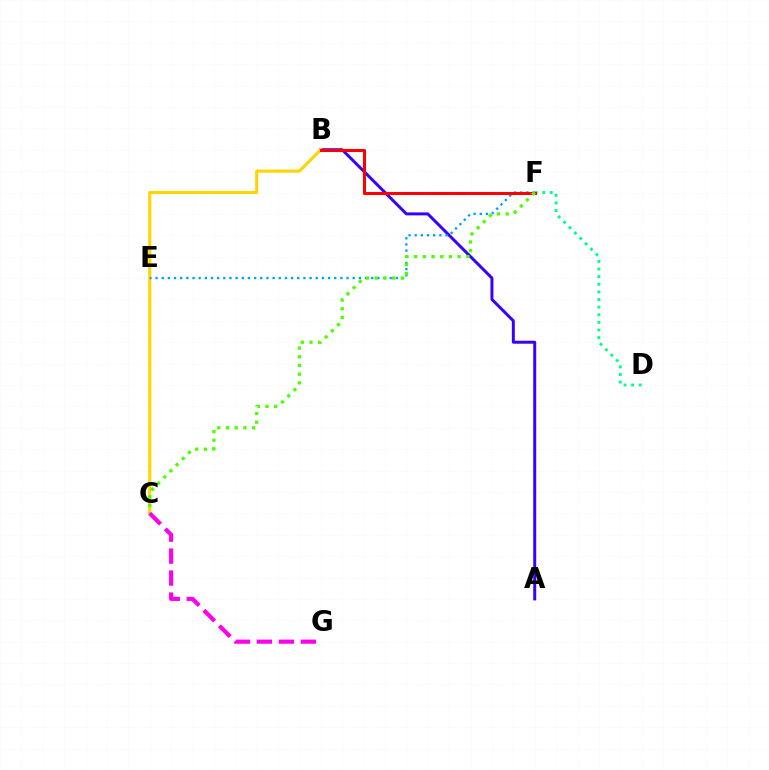{('D', 'F'): [{'color': '#00ff86', 'line_style': 'dotted', 'thickness': 2.07}], ('A', 'B'): [{'color': '#3700ff', 'line_style': 'solid', 'thickness': 2.14}], ('B', 'C'): [{'color': '#ffd500', 'line_style': 'solid', 'thickness': 2.23}], ('E', 'F'): [{'color': '#009eff', 'line_style': 'dotted', 'thickness': 1.67}], ('B', 'F'): [{'color': '#ff0000', 'line_style': 'solid', 'thickness': 2.19}], ('C', 'F'): [{'color': '#4fff00', 'line_style': 'dotted', 'thickness': 2.36}], ('C', 'G'): [{'color': '#ff00ed', 'line_style': 'dashed', 'thickness': 2.99}]}